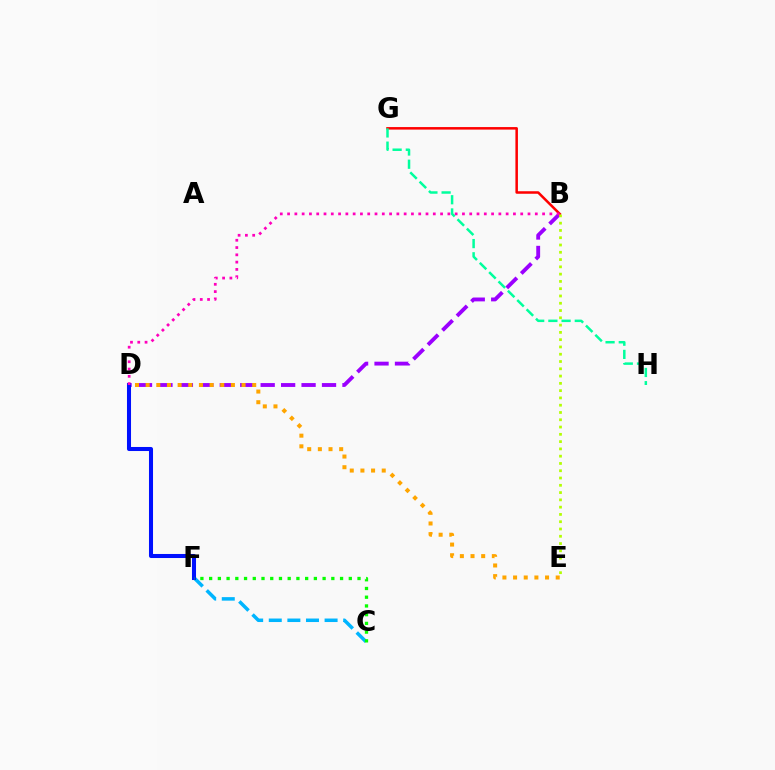{('C', 'F'): [{'color': '#00b5ff', 'line_style': 'dashed', 'thickness': 2.53}, {'color': '#08ff00', 'line_style': 'dotted', 'thickness': 2.37}], ('B', 'D'): [{'color': '#9b00ff', 'line_style': 'dashed', 'thickness': 2.78}, {'color': '#ff00bd', 'line_style': 'dotted', 'thickness': 1.98}], ('D', 'F'): [{'color': '#0010ff', 'line_style': 'solid', 'thickness': 2.91}], ('B', 'G'): [{'color': '#ff0000', 'line_style': 'solid', 'thickness': 1.81}], ('D', 'E'): [{'color': '#ffa500', 'line_style': 'dotted', 'thickness': 2.9}], ('G', 'H'): [{'color': '#00ff9d', 'line_style': 'dashed', 'thickness': 1.79}], ('B', 'E'): [{'color': '#b3ff00', 'line_style': 'dotted', 'thickness': 1.98}]}